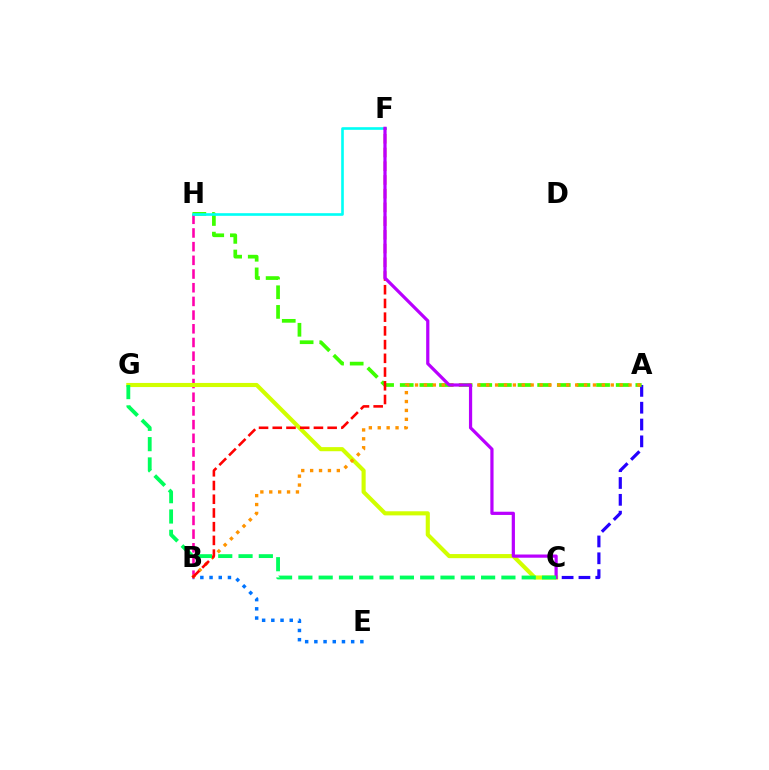{('A', 'C'): [{'color': '#2500ff', 'line_style': 'dashed', 'thickness': 2.29}], ('A', 'H'): [{'color': '#3dff00', 'line_style': 'dashed', 'thickness': 2.67}], ('B', 'E'): [{'color': '#0074ff', 'line_style': 'dotted', 'thickness': 2.5}], ('B', 'H'): [{'color': '#ff00ac', 'line_style': 'dashed', 'thickness': 1.86}], ('F', 'H'): [{'color': '#00fff6', 'line_style': 'solid', 'thickness': 1.9}], ('C', 'G'): [{'color': '#d1ff00', 'line_style': 'solid', 'thickness': 2.96}, {'color': '#00ff5c', 'line_style': 'dashed', 'thickness': 2.76}], ('A', 'B'): [{'color': '#ff9400', 'line_style': 'dotted', 'thickness': 2.42}], ('B', 'F'): [{'color': '#ff0000', 'line_style': 'dashed', 'thickness': 1.86}], ('C', 'F'): [{'color': '#b900ff', 'line_style': 'solid', 'thickness': 2.32}]}